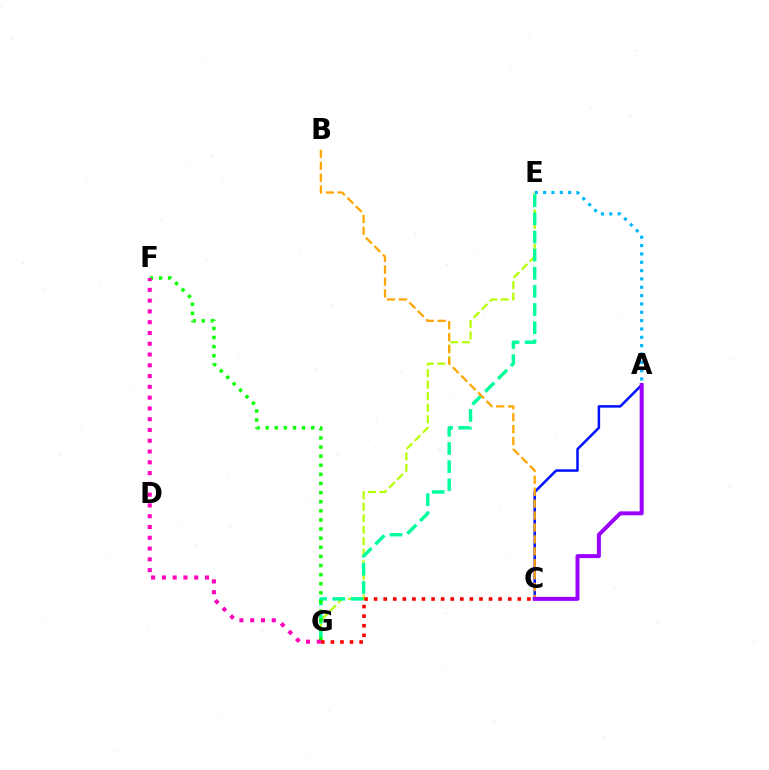{('E', 'G'): [{'color': '#b3ff00', 'line_style': 'dashed', 'thickness': 1.56}, {'color': '#00ff9d', 'line_style': 'dashed', 'thickness': 2.46}], ('A', 'E'): [{'color': '#00b5ff', 'line_style': 'dotted', 'thickness': 2.27}], ('F', 'G'): [{'color': '#08ff00', 'line_style': 'dotted', 'thickness': 2.48}, {'color': '#ff00bd', 'line_style': 'dotted', 'thickness': 2.93}], ('C', 'G'): [{'color': '#ff0000', 'line_style': 'dotted', 'thickness': 2.6}], ('A', 'C'): [{'color': '#0010ff', 'line_style': 'solid', 'thickness': 1.8}, {'color': '#9b00ff', 'line_style': 'solid', 'thickness': 2.85}], ('B', 'C'): [{'color': '#ffa500', 'line_style': 'dashed', 'thickness': 1.62}]}